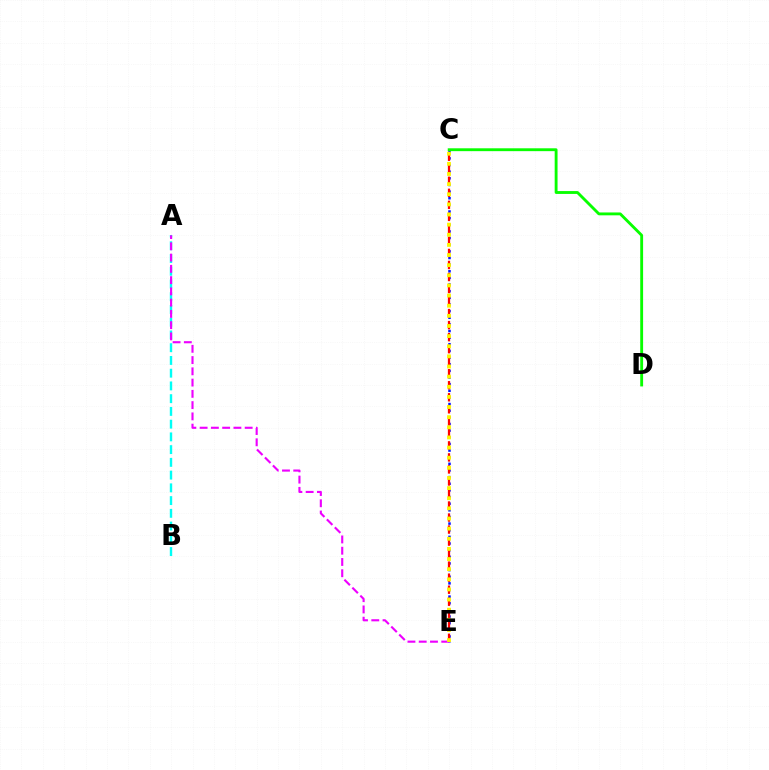{('C', 'E'): [{'color': '#0010ff', 'line_style': 'dotted', 'thickness': 1.8}, {'color': '#ff0000', 'line_style': 'dashed', 'thickness': 1.63}, {'color': '#fcf500', 'line_style': 'dotted', 'thickness': 2.75}], ('A', 'B'): [{'color': '#00fff6', 'line_style': 'dashed', 'thickness': 1.73}], ('A', 'E'): [{'color': '#ee00ff', 'line_style': 'dashed', 'thickness': 1.53}], ('C', 'D'): [{'color': '#08ff00', 'line_style': 'solid', 'thickness': 2.06}]}